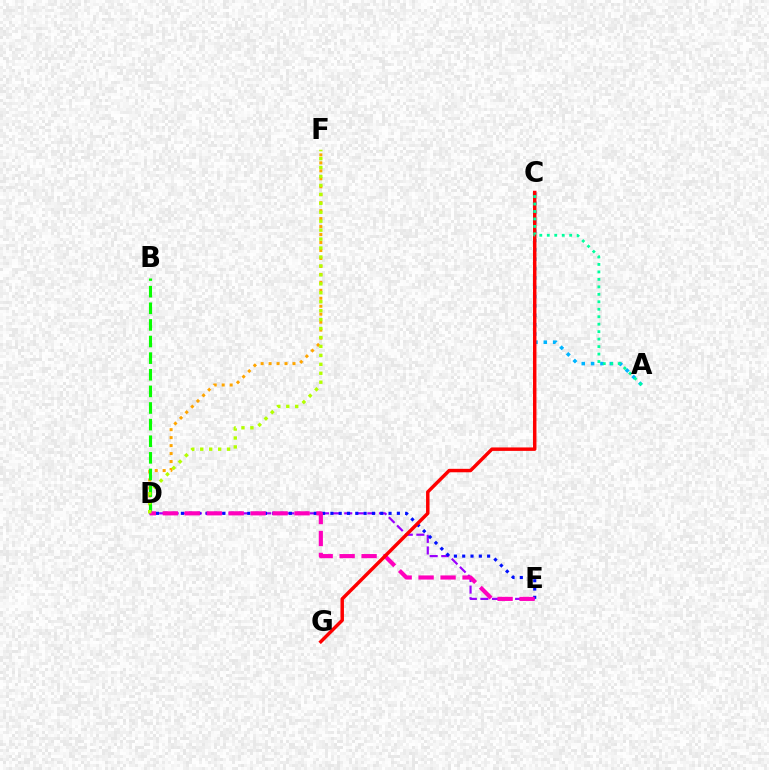{('D', 'F'): [{'color': '#ffa500', 'line_style': 'dotted', 'thickness': 2.16}, {'color': '#b3ff00', 'line_style': 'dotted', 'thickness': 2.43}], ('B', 'D'): [{'color': '#08ff00', 'line_style': 'dashed', 'thickness': 2.26}], ('D', 'E'): [{'color': '#9b00ff', 'line_style': 'dashed', 'thickness': 1.57}, {'color': '#0010ff', 'line_style': 'dotted', 'thickness': 2.26}, {'color': '#ff00bd', 'line_style': 'dashed', 'thickness': 2.98}], ('A', 'C'): [{'color': '#00b5ff', 'line_style': 'dotted', 'thickness': 2.54}, {'color': '#00ff9d', 'line_style': 'dotted', 'thickness': 2.03}], ('C', 'G'): [{'color': '#ff0000', 'line_style': 'solid', 'thickness': 2.49}]}